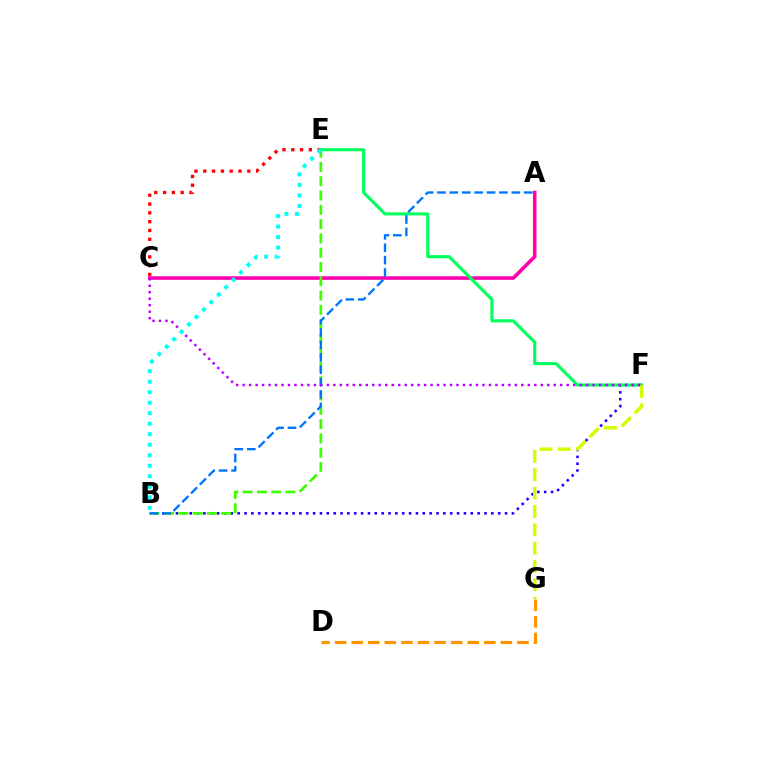{('C', 'E'): [{'color': '#ff0000', 'line_style': 'dotted', 'thickness': 2.39}], ('A', 'C'): [{'color': '#ff00ac', 'line_style': 'solid', 'thickness': 2.57}], ('B', 'F'): [{'color': '#2500ff', 'line_style': 'dotted', 'thickness': 1.86}], ('B', 'E'): [{'color': '#3dff00', 'line_style': 'dashed', 'thickness': 1.94}, {'color': '#00fff6', 'line_style': 'dotted', 'thickness': 2.86}], ('E', 'F'): [{'color': '#00ff5c', 'line_style': 'solid', 'thickness': 2.23}], ('A', 'B'): [{'color': '#0074ff', 'line_style': 'dashed', 'thickness': 1.68}], ('D', 'G'): [{'color': '#ff9400', 'line_style': 'dashed', 'thickness': 2.25}], ('F', 'G'): [{'color': '#d1ff00', 'line_style': 'dashed', 'thickness': 2.49}], ('C', 'F'): [{'color': '#b900ff', 'line_style': 'dotted', 'thickness': 1.76}]}